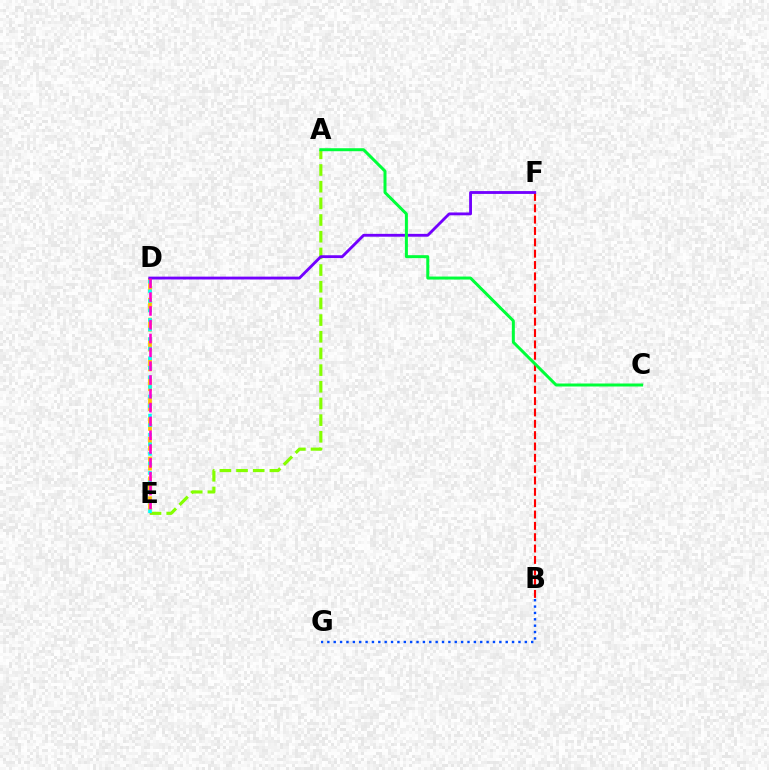{('A', 'E'): [{'color': '#84ff00', 'line_style': 'dashed', 'thickness': 2.27}], ('D', 'E'): [{'color': '#ffbd00', 'line_style': 'dashed', 'thickness': 2.7}, {'color': '#00fff6', 'line_style': 'dotted', 'thickness': 2.6}, {'color': '#ff00cf', 'line_style': 'dashed', 'thickness': 1.88}], ('B', 'F'): [{'color': '#ff0000', 'line_style': 'dashed', 'thickness': 1.54}], ('B', 'G'): [{'color': '#004bff', 'line_style': 'dotted', 'thickness': 1.73}], ('D', 'F'): [{'color': '#7200ff', 'line_style': 'solid', 'thickness': 2.04}], ('A', 'C'): [{'color': '#00ff39', 'line_style': 'solid', 'thickness': 2.15}]}